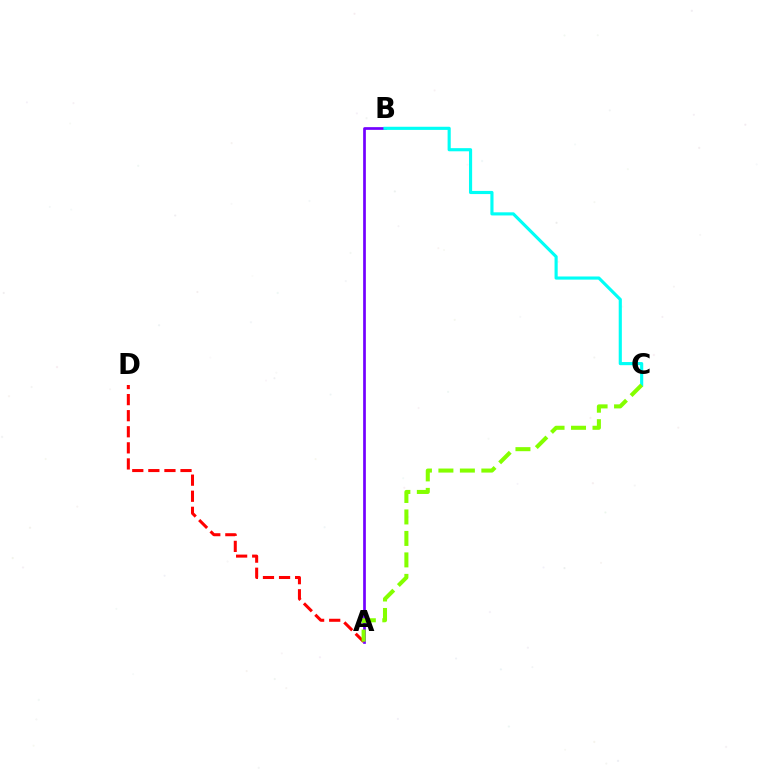{('A', 'B'): [{'color': '#7200ff', 'line_style': 'solid', 'thickness': 1.95}], ('A', 'D'): [{'color': '#ff0000', 'line_style': 'dashed', 'thickness': 2.18}], ('B', 'C'): [{'color': '#00fff6', 'line_style': 'solid', 'thickness': 2.26}], ('A', 'C'): [{'color': '#84ff00', 'line_style': 'dashed', 'thickness': 2.92}]}